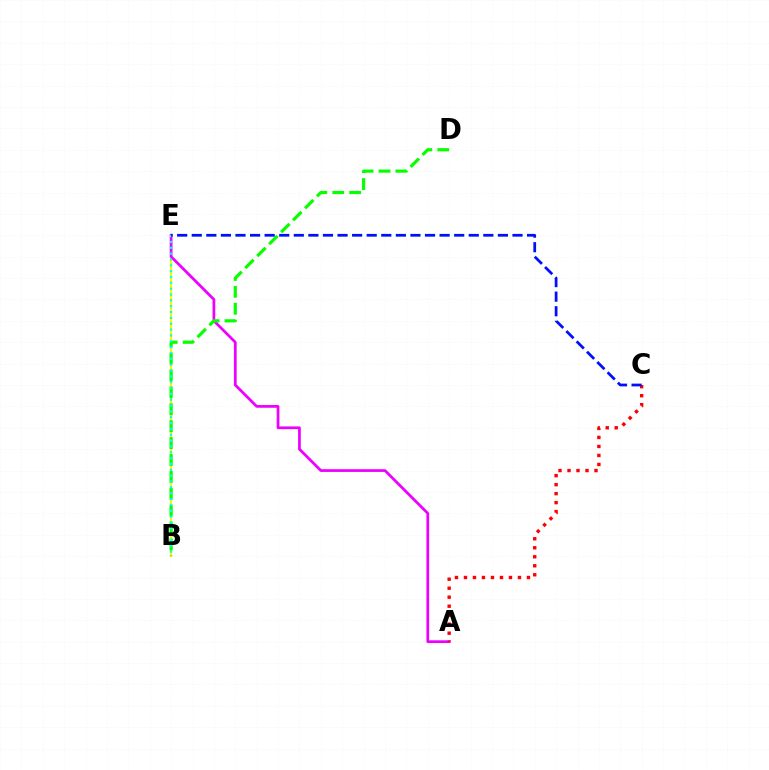{('B', 'E'): [{'color': '#fcf500', 'line_style': 'solid', 'thickness': 1.58}, {'color': '#00fff6', 'line_style': 'dotted', 'thickness': 1.59}], ('A', 'E'): [{'color': '#ee00ff', 'line_style': 'solid', 'thickness': 1.97}], ('A', 'C'): [{'color': '#ff0000', 'line_style': 'dotted', 'thickness': 2.44}], ('B', 'D'): [{'color': '#08ff00', 'line_style': 'dashed', 'thickness': 2.3}], ('C', 'E'): [{'color': '#0010ff', 'line_style': 'dashed', 'thickness': 1.98}]}